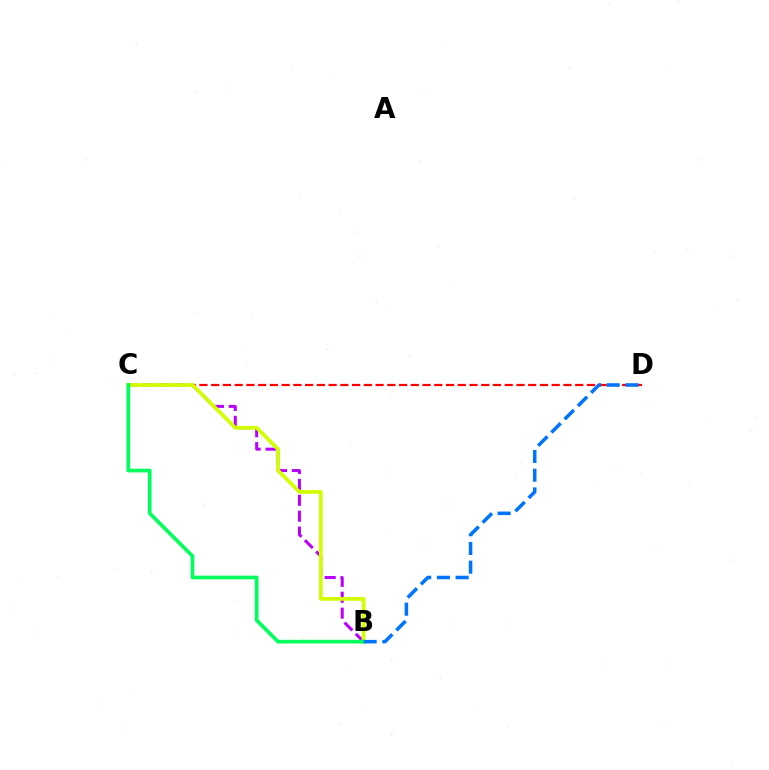{('C', 'D'): [{'color': '#ff0000', 'line_style': 'dashed', 'thickness': 1.6}], ('B', 'C'): [{'color': '#b900ff', 'line_style': 'dashed', 'thickness': 2.16}, {'color': '#d1ff00', 'line_style': 'solid', 'thickness': 2.69}, {'color': '#00ff5c', 'line_style': 'solid', 'thickness': 2.65}], ('B', 'D'): [{'color': '#0074ff', 'line_style': 'dashed', 'thickness': 2.54}]}